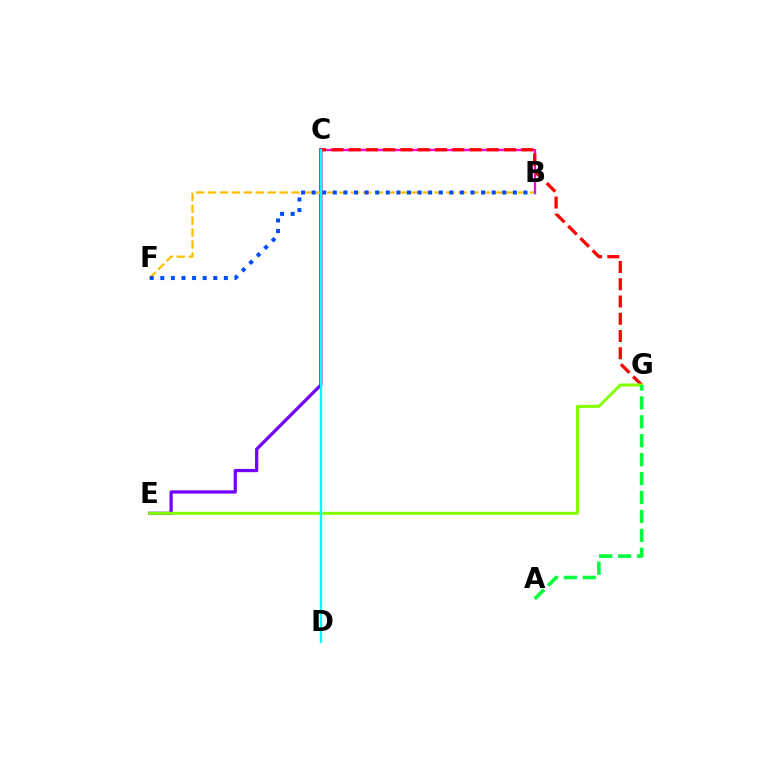{('C', 'E'): [{'color': '#7200ff', 'line_style': 'solid', 'thickness': 2.34}], ('B', 'C'): [{'color': '#ff00cf', 'line_style': 'solid', 'thickness': 1.69}], ('C', 'G'): [{'color': '#ff0000', 'line_style': 'dashed', 'thickness': 2.35}], ('B', 'F'): [{'color': '#ffbd00', 'line_style': 'dashed', 'thickness': 1.62}, {'color': '#004bff', 'line_style': 'dotted', 'thickness': 2.88}], ('E', 'G'): [{'color': '#84ff00', 'line_style': 'solid', 'thickness': 2.17}], ('C', 'D'): [{'color': '#00fff6', 'line_style': 'solid', 'thickness': 1.66}], ('A', 'G'): [{'color': '#00ff39', 'line_style': 'dashed', 'thickness': 2.57}]}